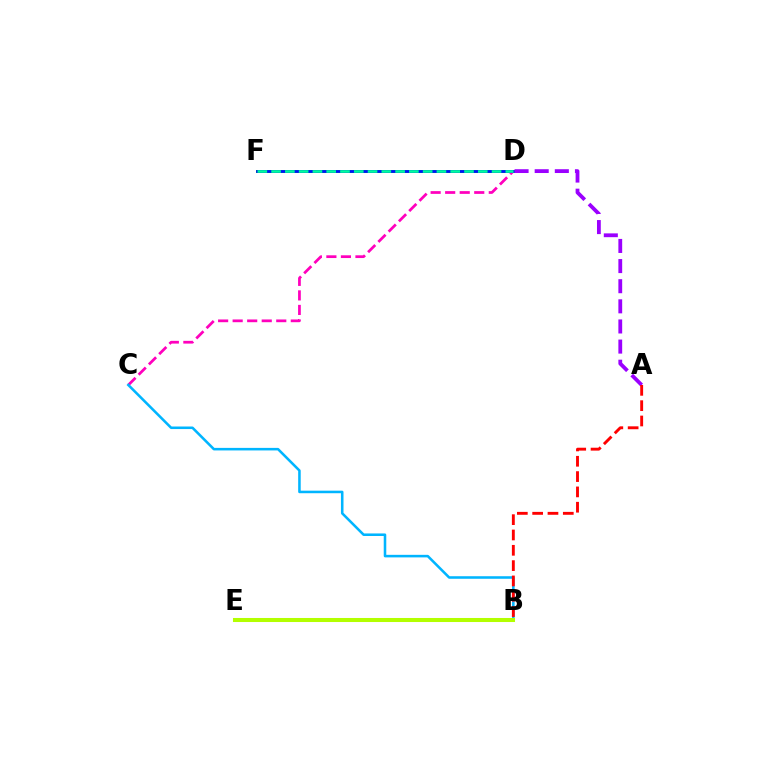{('D', 'F'): [{'color': '#08ff00', 'line_style': 'solid', 'thickness': 2.13}, {'color': '#0010ff', 'line_style': 'solid', 'thickness': 1.97}, {'color': '#00ff9d', 'line_style': 'dashed', 'thickness': 1.87}], ('B', 'E'): [{'color': '#ffa500', 'line_style': 'solid', 'thickness': 2.06}, {'color': '#b3ff00', 'line_style': 'solid', 'thickness': 2.92}], ('C', 'D'): [{'color': '#ff00bd', 'line_style': 'dashed', 'thickness': 1.97}], ('B', 'C'): [{'color': '#00b5ff', 'line_style': 'solid', 'thickness': 1.84}], ('A', 'D'): [{'color': '#9b00ff', 'line_style': 'dashed', 'thickness': 2.73}], ('A', 'B'): [{'color': '#ff0000', 'line_style': 'dashed', 'thickness': 2.08}]}